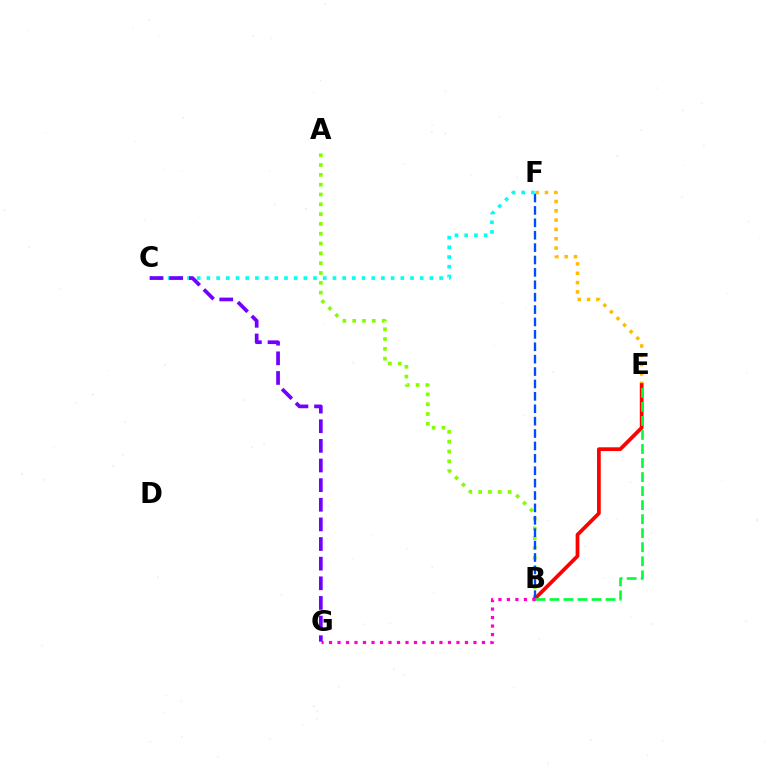{('E', 'F'): [{'color': '#ffbd00', 'line_style': 'dotted', 'thickness': 2.53}], ('A', 'B'): [{'color': '#84ff00', 'line_style': 'dotted', 'thickness': 2.67}], ('B', 'E'): [{'color': '#ff0000', 'line_style': 'solid', 'thickness': 2.69}, {'color': '#00ff39', 'line_style': 'dashed', 'thickness': 1.91}], ('B', 'F'): [{'color': '#004bff', 'line_style': 'dashed', 'thickness': 1.68}], ('C', 'F'): [{'color': '#00fff6', 'line_style': 'dotted', 'thickness': 2.63}], ('B', 'G'): [{'color': '#ff00cf', 'line_style': 'dotted', 'thickness': 2.31}], ('C', 'G'): [{'color': '#7200ff', 'line_style': 'dashed', 'thickness': 2.67}]}